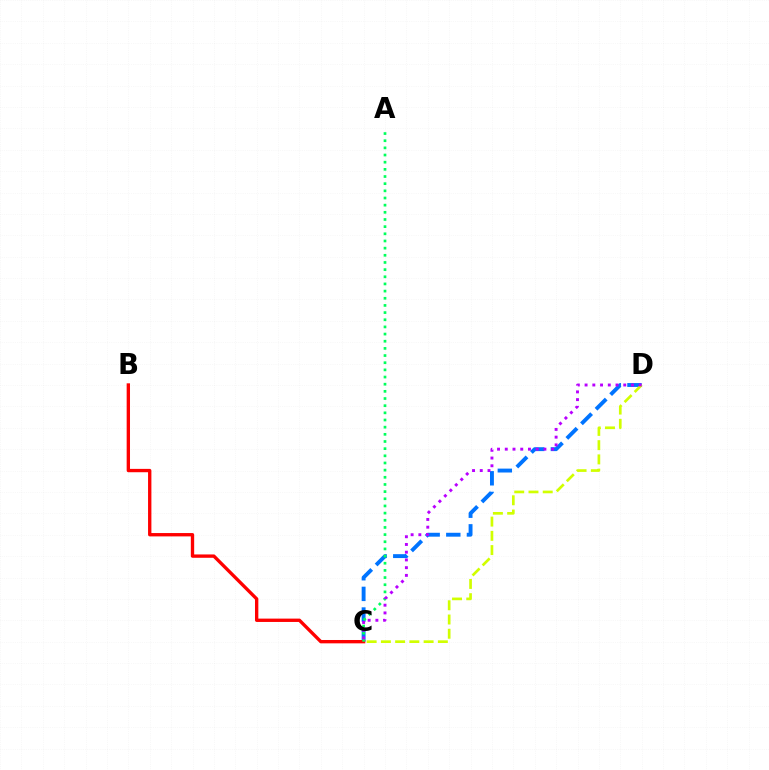{('C', 'D'): [{'color': '#0074ff', 'line_style': 'dashed', 'thickness': 2.8}, {'color': '#d1ff00', 'line_style': 'dashed', 'thickness': 1.93}, {'color': '#b900ff', 'line_style': 'dotted', 'thickness': 2.1}], ('B', 'C'): [{'color': '#ff0000', 'line_style': 'solid', 'thickness': 2.41}], ('A', 'C'): [{'color': '#00ff5c', 'line_style': 'dotted', 'thickness': 1.95}]}